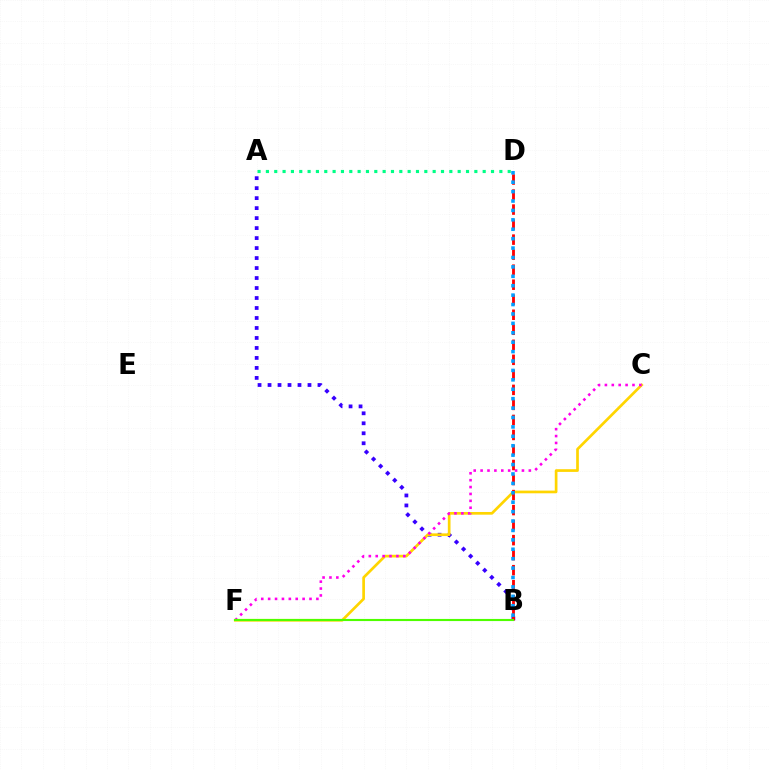{('A', 'B'): [{'color': '#3700ff', 'line_style': 'dotted', 'thickness': 2.71}], ('C', 'F'): [{'color': '#ffd500', 'line_style': 'solid', 'thickness': 1.94}, {'color': '#ff00ed', 'line_style': 'dotted', 'thickness': 1.87}], ('B', 'D'): [{'color': '#ff0000', 'line_style': 'dashed', 'thickness': 2.04}, {'color': '#009eff', 'line_style': 'dotted', 'thickness': 2.56}], ('A', 'D'): [{'color': '#00ff86', 'line_style': 'dotted', 'thickness': 2.27}], ('B', 'F'): [{'color': '#4fff00', 'line_style': 'solid', 'thickness': 1.53}]}